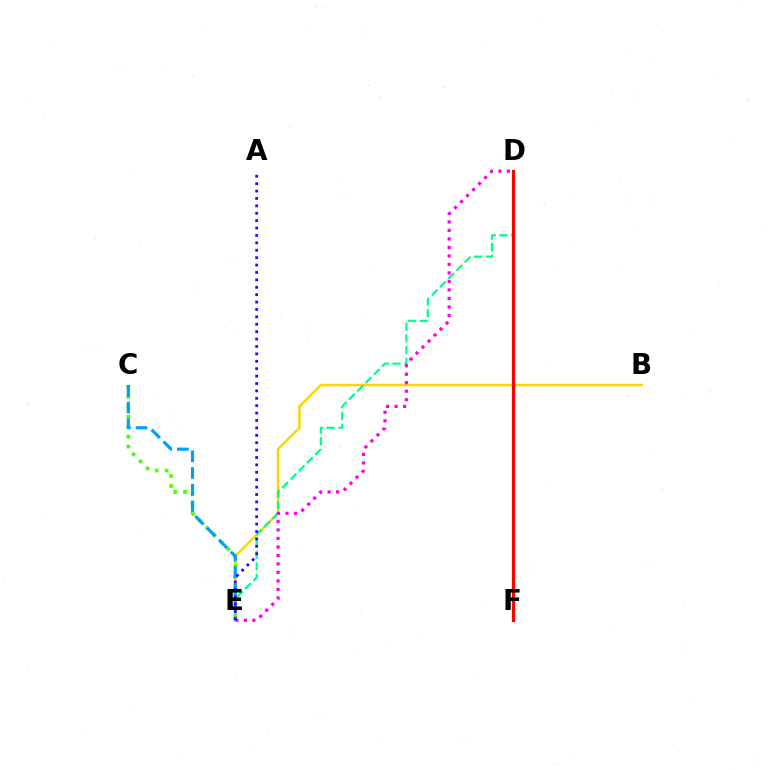{('B', 'E'): [{'color': '#ffd500', 'line_style': 'solid', 'thickness': 1.8}], ('D', 'E'): [{'color': '#00ff86', 'line_style': 'dashed', 'thickness': 1.59}, {'color': '#ff00ed', 'line_style': 'dotted', 'thickness': 2.31}], ('C', 'E'): [{'color': '#4fff00', 'line_style': 'dotted', 'thickness': 2.7}, {'color': '#009eff', 'line_style': 'dashed', 'thickness': 2.27}], ('D', 'F'): [{'color': '#ff0000', 'line_style': 'solid', 'thickness': 2.32}], ('A', 'E'): [{'color': '#3700ff', 'line_style': 'dotted', 'thickness': 2.01}]}